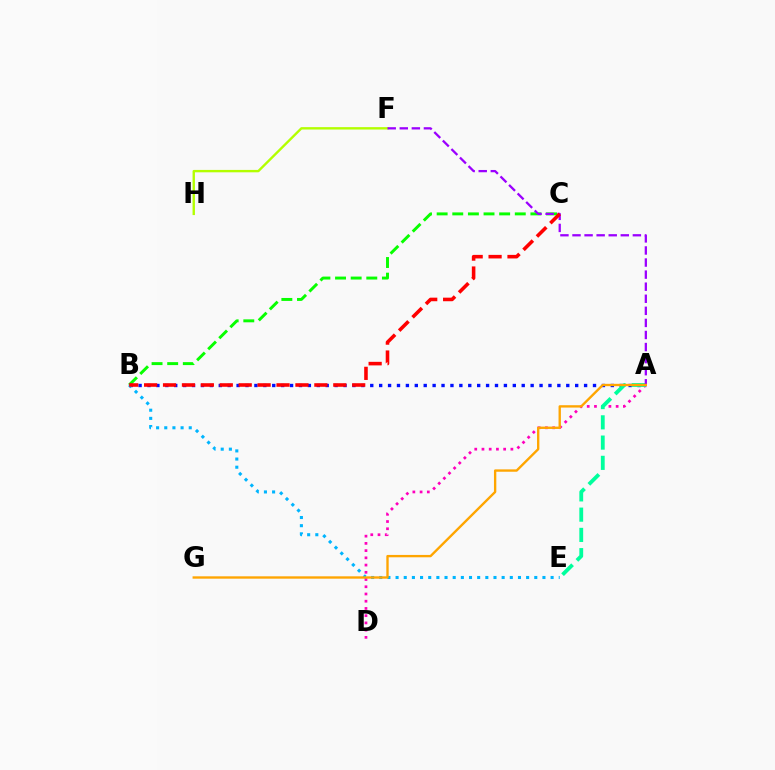{('B', 'C'): [{'color': '#08ff00', 'line_style': 'dashed', 'thickness': 2.12}, {'color': '#ff0000', 'line_style': 'dashed', 'thickness': 2.57}], ('A', 'B'): [{'color': '#0010ff', 'line_style': 'dotted', 'thickness': 2.42}], ('F', 'H'): [{'color': '#b3ff00', 'line_style': 'solid', 'thickness': 1.72}], ('A', 'D'): [{'color': '#ff00bd', 'line_style': 'dotted', 'thickness': 1.96}], ('B', 'E'): [{'color': '#00b5ff', 'line_style': 'dotted', 'thickness': 2.22}], ('A', 'E'): [{'color': '#00ff9d', 'line_style': 'dashed', 'thickness': 2.75}], ('A', 'F'): [{'color': '#9b00ff', 'line_style': 'dashed', 'thickness': 1.64}], ('A', 'G'): [{'color': '#ffa500', 'line_style': 'solid', 'thickness': 1.7}]}